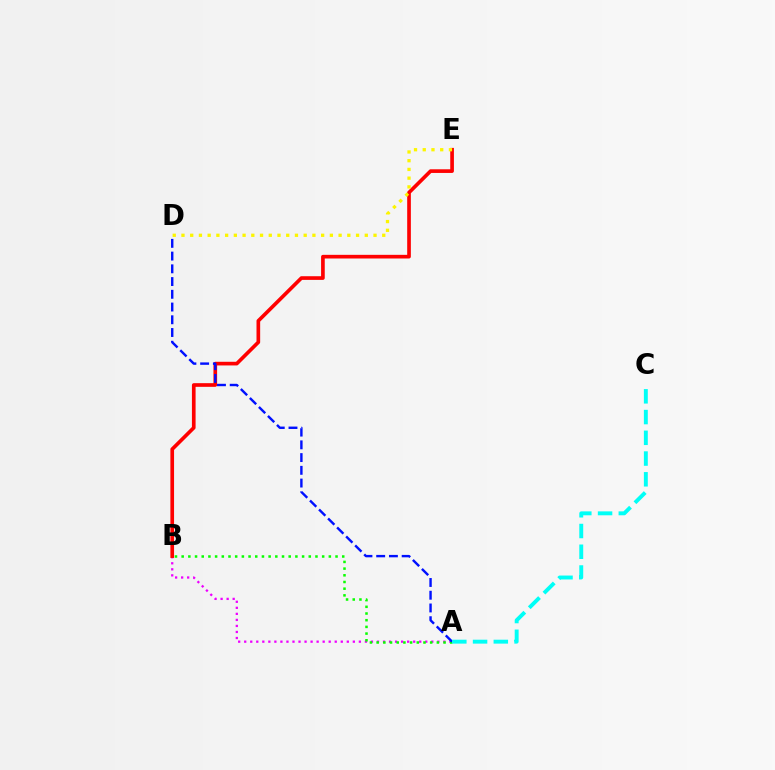{('A', 'B'): [{'color': '#ee00ff', 'line_style': 'dotted', 'thickness': 1.64}, {'color': '#08ff00', 'line_style': 'dotted', 'thickness': 1.82}], ('B', 'E'): [{'color': '#ff0000', 'line_style': 'solid', 'thickness': 2.64}], ('D', 'E'): [{'color': '#fcf500', 'line_style': 'dotted', 'thickness': 2.37}], ('A', 'D'): [{'color': '#0010ff', 'line_style': 'dashed', 'thickness': 1.73}], ('A', 'C'): [{'color': '#00fff6', 'line_style': 'dashed', 'thickness': 2.82}]}